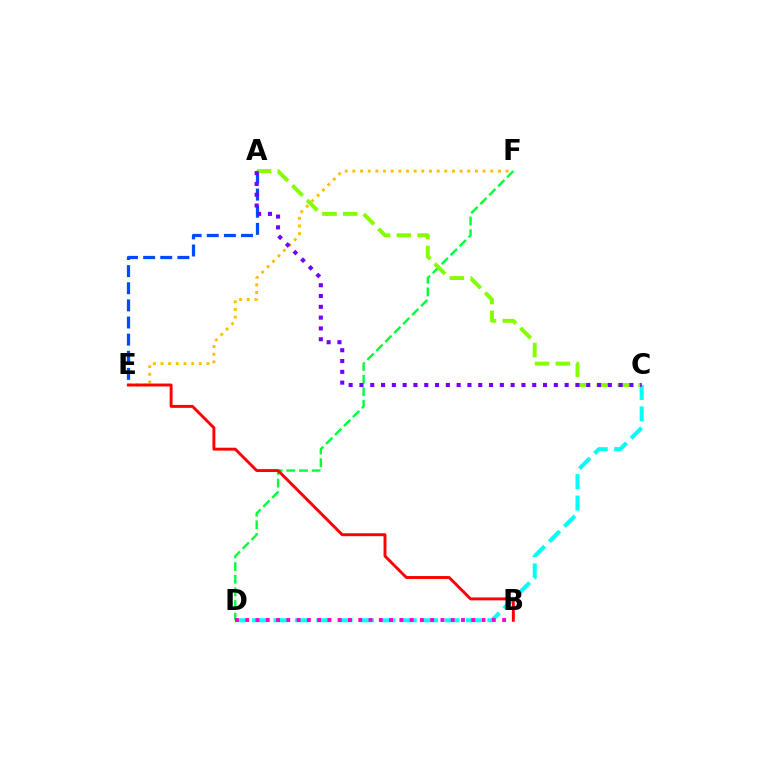{('A', 'E'): [{'color': '#004bff', 'line_style': 'dashed', 'thickness': 2.33}], ('E', 'F'): [{'color': '#ffbd00', 'line_style': 'dotted', 'thickness': 2.08}], ('C', 'D'): [{'color': '#00fff6', 'line_style': 'dashed', 'thickness': 2.91}], ('D', 'F'): [{'color': '#00ff39', 'line_style': 'dashed', 'thickness': 1.72}], ('B', 'D'): [{'color': '#ff00cf', 'line_style': 'dotted', 'thickness': 2.79}], ('A', 'C'): [{'color': '#84ff00', 'line_style': 'dashed', 'thickness': 2.83}, {'color': '#7200ff', 'line_style': 'dotted', 'thickness': 2.93}], ('B', 'E'): [{'color': '#ff0000', 'line_style': 'solid', 'thickness': 2.1}]}